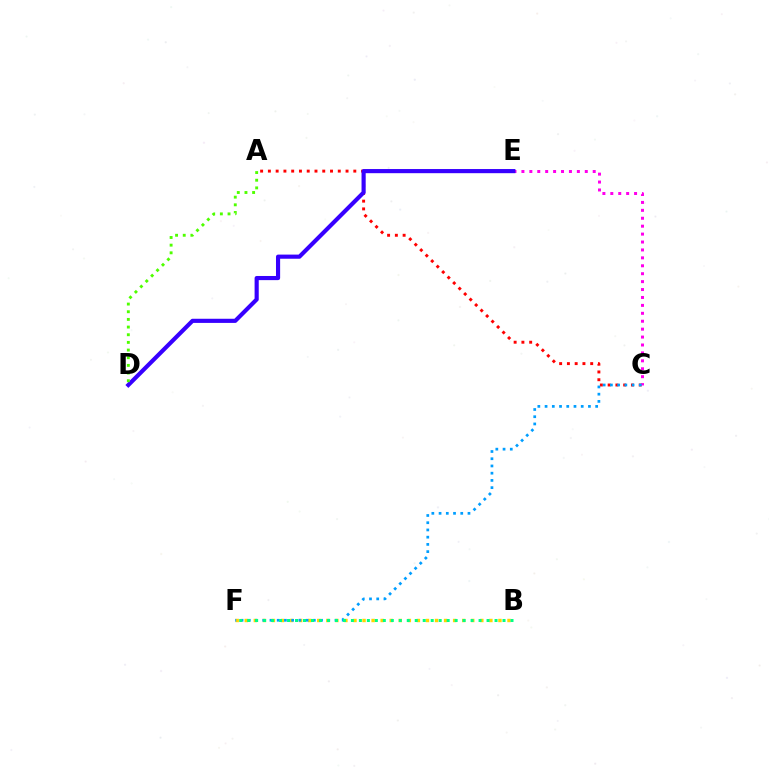{('A', 'C'): [{'color': '#ff0000', 'line_style': 'dotted', 'thickness': 2.11}], ('C', 'E'): [{'color': '#ff00ed', 'line_style': 'dotted', 'thickness': 2.15}], ('D', 'E'): [{'color': '#3700ff', 'line_style': 'solid', 'thickness': 2.98}], ('A', 'D'): [{'color': '#4fff00', 'line_style': 'dotted', 'thickness': 2.08}], ('B', 'F'): [{'color': '#ffd500', 'line_style': 'dotted', 'thickness': 2.46}, {'color': '#00ff86', 'line_style': 'dotted', 'thickness': 2.17}], ('C', 'F'): [{'color': '#009eff', 'line_style': 'dotted', 'thickness': 1.96}]}